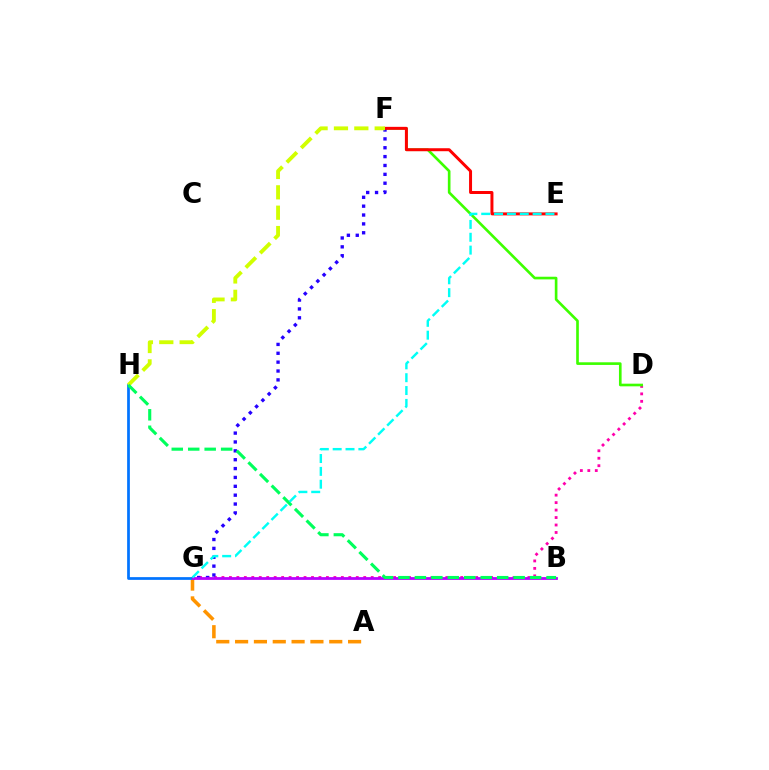{('A', 'G'): [{'color': '#ff9400', 'line_style': 'dashed', 'thickness': 2.56}], ('D', 'G'): [{'color': '#ff00ac', 'line_style': 'dotted', 'thickness': 2.03}], ('D', 'F'): [{'color': '#3dff00', 'line_style': 'solid', 'thickness': 1.9}], ('F', 'G'): [{'color': '#2500ff', 'line_style': 'dotted', 'thickness': 2.41}], ('E', 'F'): [{'color': '#ff0000', 'line_style': 'solid', 'thickness': 2.15}], ('G', 'H'): [{'color': '#0074ff', 'line_style': 'solid', 'thickness': 1.96}], ('B', 'G'): [{'color': '#b900ff', 'line_style': 'solid', 'thickness': 2.0}], ('F', 'H'): [{'color': '#d1ff00', 'line_style': 'dashed', 'thickness': 2.77}], ('B', 'H'): [{'color': '#00ff5c', 'line_style': 'dashed', 'thickness': 2.24}], ('E', 'G'): [{'color': '#00fff6', 'line_style': 'dashed', 'thickness': 1.75}]}